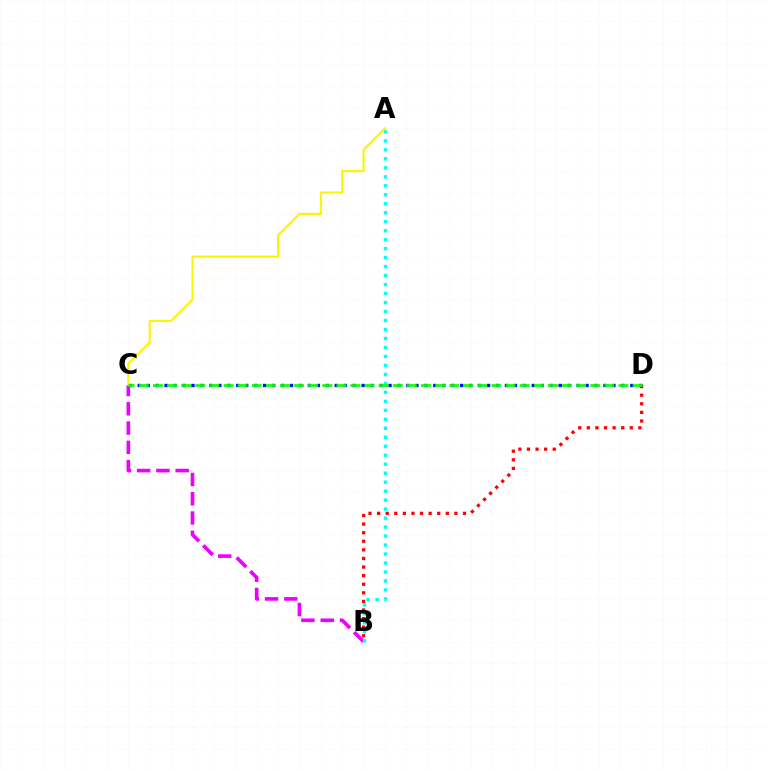{('C', 'D'): [{'color': '#0010ff', 'line_style': 'dotted', 'thickness': 2.43}, {'color': '#08ff00', 'line_style': 'dashed', 'thickness': 1.92}], ('B', 'C'): [{'color': '#ee00ff', 'line_style': 'dashed', 'thickness': 2.62}], ('A', 'B'): [{'color': '#00fff6', 'line_style': 'dotted', 'thickness': 2.44}], ('A', 'C'): [{'color': '#fcf500', 'line_style': 'solid', 'thickness': 1.51}], ('B', 'D'): [{'color': '#ff0000', 'line_style': 'dotted', 'thickness': 2.33}]}